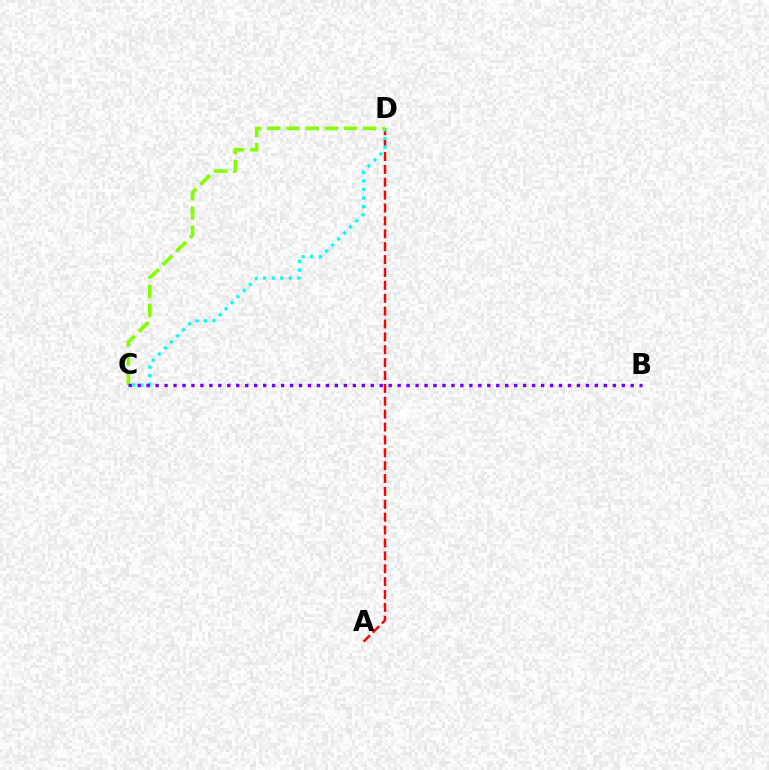{('A', 'D'): [{'color': '#ff0000', 'line_style': 'dashed', 'thickness': 1.75}], ('C', 'D'): [{'color': '#00fff6', 'line_style': 'dotted', 'thickness': 2.32}, {'color': '#84ff00', 'line_style': 'dashed', 'thickness': 2.61}], ('B', 'C'): [{'color': '#7200ff', 'line_style': 'dotted', 'thickness': 2.44}]}